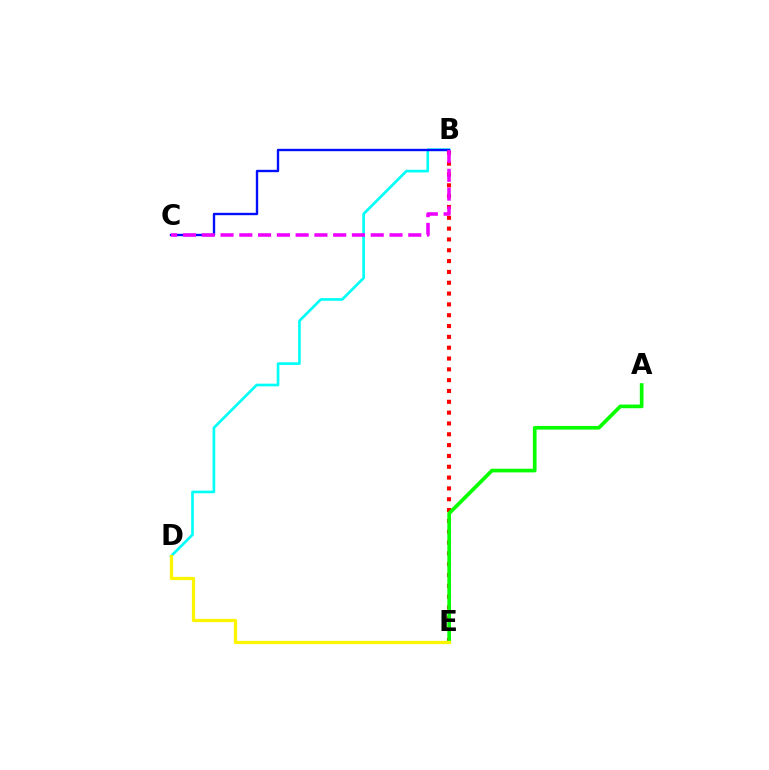{('B', 'D'): [{'color': '#00fff6', 'line_style': 'solid', 'thickness': 1.91}], ('B', 'E'): [{'color': '#ff0000', 'line_style': 'dotted', 'thickness': 2.94}], ('A', 'E'): [{'color': '#08ff00', 'line_style': 'solid', 'thickness': 2.65}], ('B', 'C'): [{'color': '#0010ff', 'line_style': 'solid', 'thickness': 1.71}, {'color': '#ee00ff', 'line_style': 'dashed', 'thickness': 2.55}], ('D', 'E'): [{'color': '#fcf500', 'line_style': 'solid', 'thickness': 2.34}]}